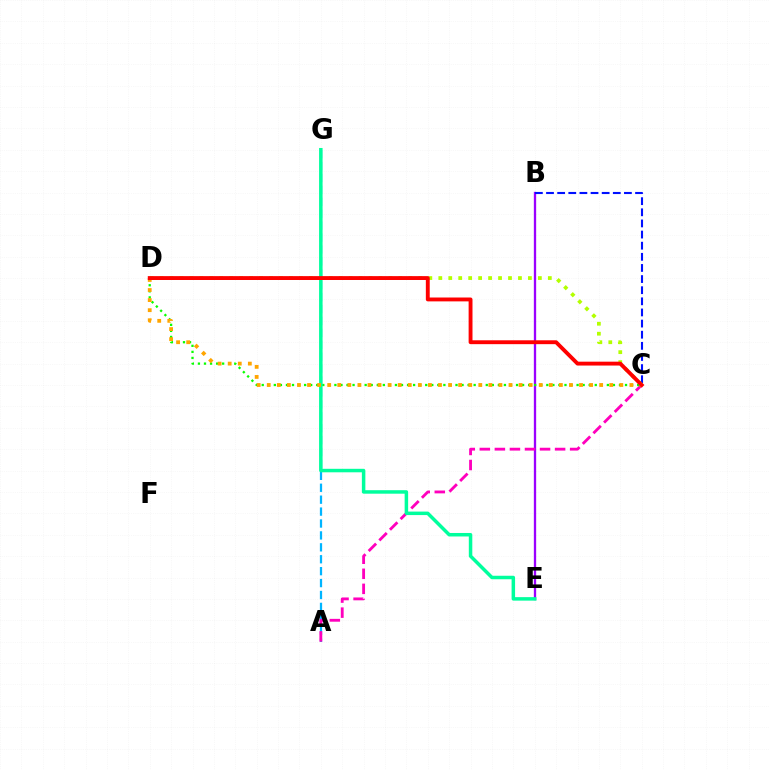{('A', 'G'): [{'color': '#00b5ff', 'line_style': 'dashed', 'thickness': 1.62}], ('B', 'E'): [{'color': '#9b00ff', 'line_style': 'solid', 'thickness': 1.67}], ('B', 'C'): [{'color': '#0010ff', 'line_style': 'dashed', 'thickness': 1.51}], ('C', 'D'): [{'color': '#b3ff00', 'line_style': 'dotted', 'thickness': 2.71}, {'color': '#08ff00', 'line_style': 'dotted', 'thickness': 1.65}, {'color': '#ffa500', 'line_style': 'dotted', 'thickness': 2.74}, {'color': '#ff0000', 'line_style': 'solid', 'thickness': 2.79}], ('A', 'C'): [{'color': '#ff00bd', 'line_style': 'dashed', 'thickness': 2.05}], ('E', 'G'): [{'color': '#00ff9d', 'line_style': 'solid', 'thickness': 2.51}]}